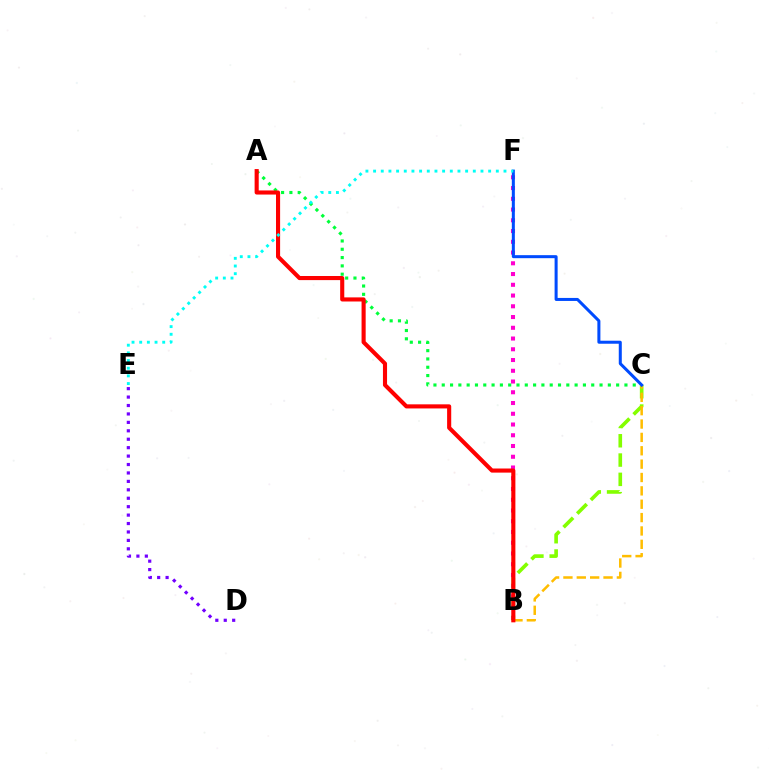{('B', 'F'): [{'color': '#ff00cf', 'line_style': 'dotted', 'thickness': 2.92}], ('A', 'C'): [{'color': '#00ff39', 'line_style': 'dotted', 'thickness': 2.26}], ('B', 'C'): [{'color': '#84ff00', 'line_style': 'dashed', 'thickness': 2.62}, {'color': '#ffbd00', 'line_style': 'dashed', 'thickness': 1.82}], ('C', 'F'): [{'color': '#004bff', 'line_style': 'solid', 'thickness': 2.18}], ('A', 'B'): [{'color': '#ff0000', 'line_style': 'solid', 'thickness': 2.95}], ('E', 'F'): [{'color': '#00fff6', 'line_style': 'dotted', 'thickness': 2.08}], ('D', 'E'): [{'color': '#7200ff', 'line_style': 'dotted', 'thickness': 2.29}]}